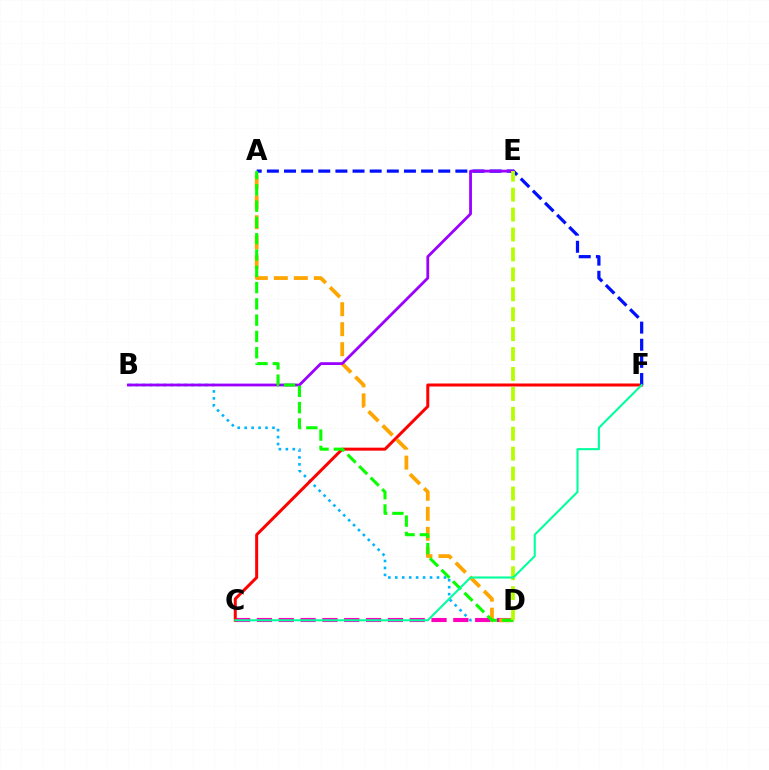{('B', 'D'): [{'color': '#00b5ff', 'line_style': 'dotted', 'thickness': 1.89}], ('C', 'D'): [{'color': '#ff00bd', 'line_style': 'dashed', 'thickness': 2.96}], ('C', 'F'): [{'color': '#ff0000', 'line_style': 'solid', 'thickness': 2.16}, {'color': '#00ff9d', 'line_style': 'solid', 'thickness': 1.5}], ('A', 'F'): [{'color': '#0010ff', 'line_style': 'dashed', 'thickness': 2.33}], ('A', 'D'): [{'color': '#ffa500', 'line_style': 'dashed', 'thickness': 2.72}, {'color': '#08ff00', 'line_style': 'dashed', 'thickness': 2.21}], ('B', 'E'): [{'color': '#9b00ff', 'line_style': 'solid', 'thickness': 2.01}], ('D', 'E'): [{'color': '#b3ff00', 'line_style': 'dashed', 'thickness': 2.71}]}